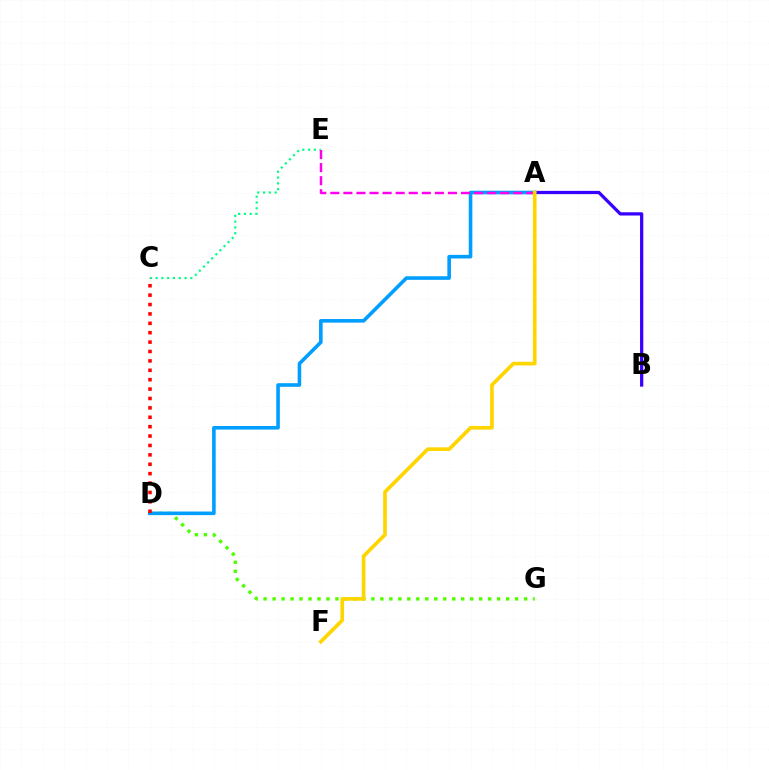{('D', 'G'): [{'color': '#4fff00', 'line_style': 'dotted', 'thickness': 2.44}], ('A', 'D'): [{'color': '#009eff', 'line_style': 'solid', 'thickness': 2.59}], ('C', 'E'): [{'color': '#00ff86', 'line_style': 'dotted', 'thickness': 1.57}], ('A', 'B'): [{'color': '#3700ff', 'line_style': 'solid', 'thickness': 2.34}], ('C', 'D'): [{'color': '#ff0000', 'line_style': 'dotted', 'thickness': 2.55}], ('A', 'E'): [{'color': '#ff00ed', 'line_style': 'dashed', 'thickness': 1.78}], ('A', 'F'): [{'color': '#ffd500', 'line_style': 'solid', 'thickness': 2.64}]}